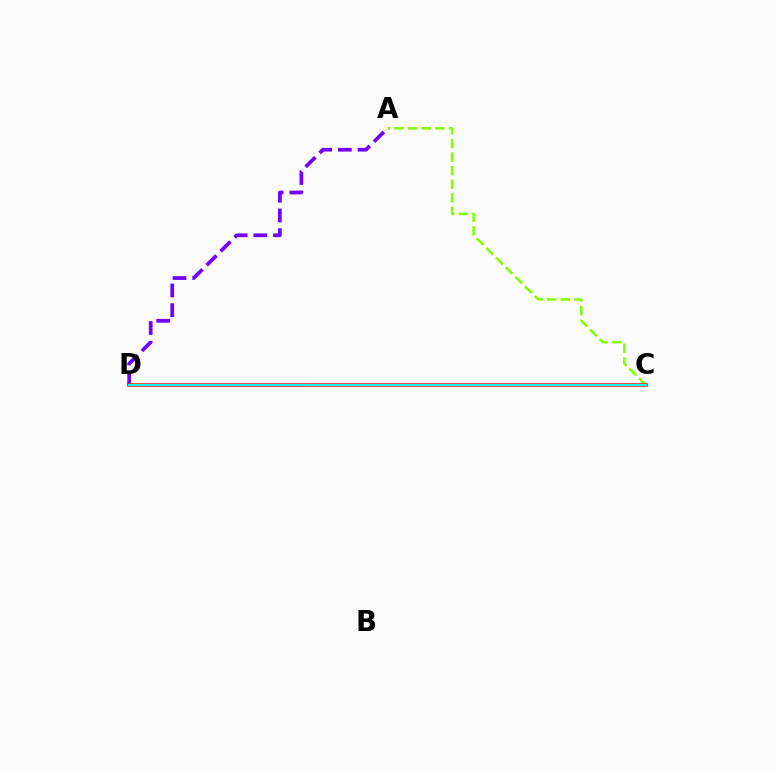{('A', 'D'): [{'color': '#7200ff', 'line_style': 'dashed', 'thickness': 2.67}], ('A', 'C'): [{'color': '#84ff00', 'line_style': 'dashed', 'thickness': 1.85}], ('C', 'D'): [{'color': '#ff0000', 'line_style': 'solid', 'thickness': 2.53}, {'color': '#00fff6', 'line_style': 'solid', 'thickness': 1.55}]}